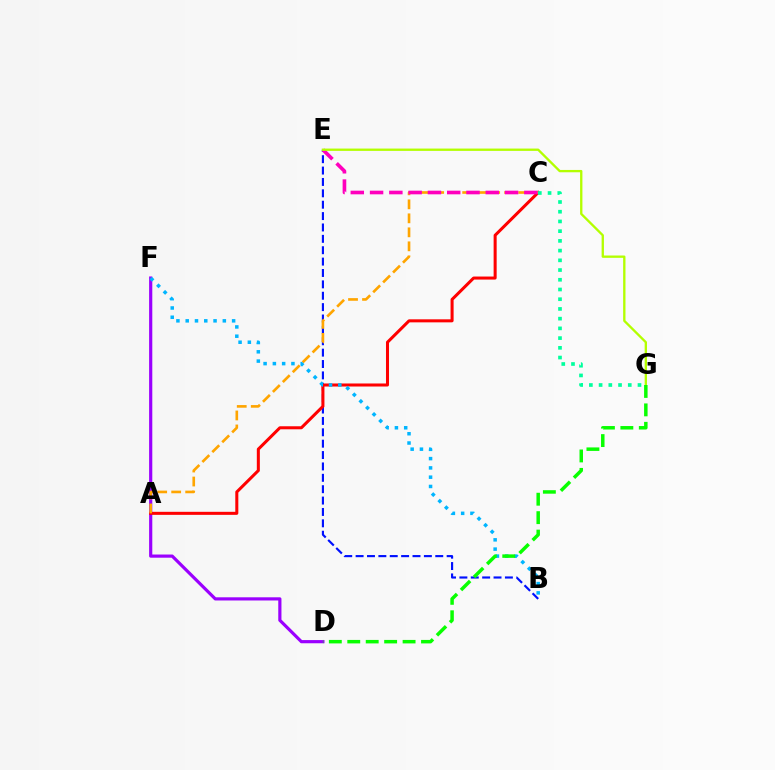{('D', 'F'): [{'color': '#9b00ff', 'line_style': 'solid', 'thickness': 2.29}], ('B', 'E'): [{'color': '#0010ff', 'line_style': 'dashed', 'thickness': 1.55}], ('A', 'C'): [{'color': '#ff0000', 'line_style': 'solid', 'thickness': 2.18}, {'color': '#ffa500', 'line_style': 'dashed', 'thickness': 1.9}], ('C', 'E'): [{'color': '#ff00bd', 'line_style': 'dashed', 'thickness': 2.62}], ('B', 'F'): [{'color': '#00b5ff', 'line_style': 'dotted', 'thickness': 2.52}], ('C', 'G'): [{'color': '#00ff9d', 'line_style': 'dotted', 'thickness': 2.64}], ('E', 'G'): [{'color': '#b3ff00', 'line_style': 'solid', 'thickness': 1.68}], ('D', 'G'): [{'color': '#08ff00', 'line_style': 'dashed', 'thickness': 2.51}]}